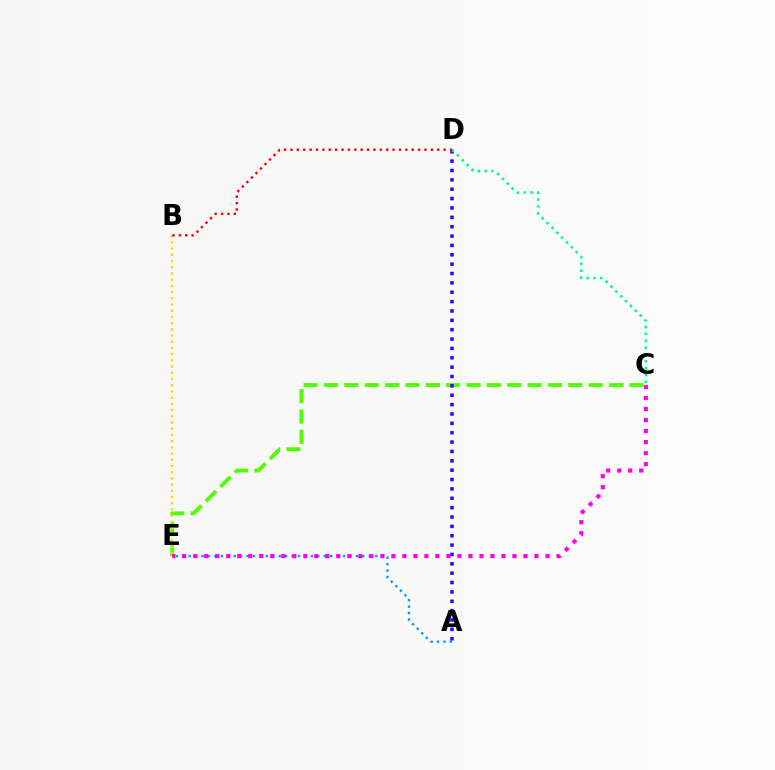{('C', 'E'): [{'color': '#4fff00', 'line_style': 'dashed', 'thickness': 2.77}, {'color': '#ff00ed', 'line_style': 'dotted', 'thickness': 2.99}], ('A', 'E'): [{'color': '#009eff', 'line_style': 'dotted', 'thickness': 1.75}], ('A', 'D'): [{'color': '#3700ff', 'line_style': 'dotted', 'thickness': 2.54}], ('B', 'E'): [{'color': '#ffd500', 'line_style': 'dotted', 'thickness': 1.69}], ('C', 'D'): [{'color': '#00ff86', 'line_style': 'dotted', 'thickness': 1.86}], ('B', 'D'): [{'color': '#ff0000', 'line_style': 'dotted', 'thickness': 1.73}]}